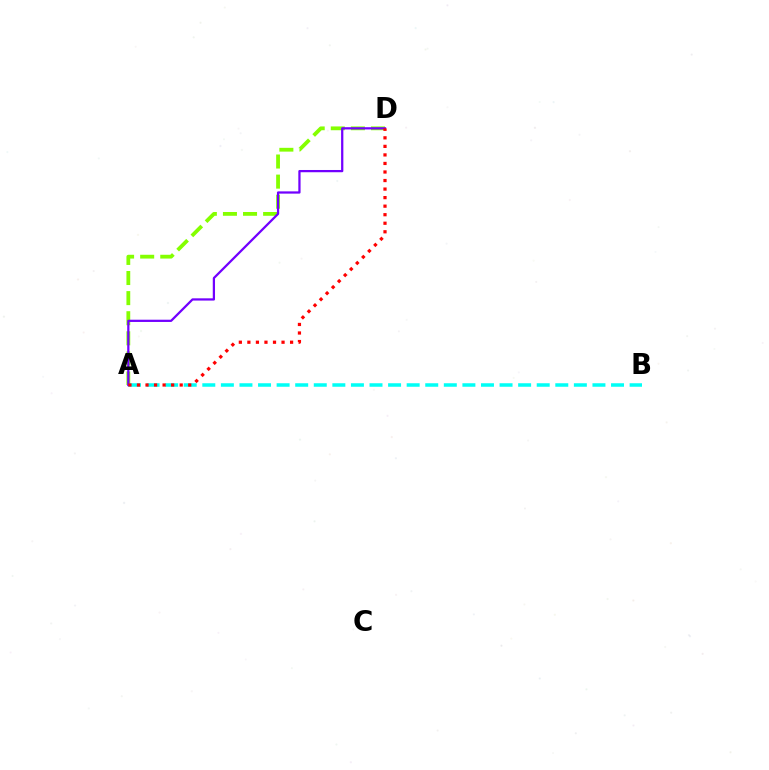{('A', 'D'): [{'color': '#84ff00', 'line_style': 'dashed', 'thickness': 2.73}, {'color': '#7200ff', 'line_style': 'solid', 'thickness': 1.62}, {'color': '#ff0000', 'line_style': 'dotted', 'thickness': 2.32}], ('A', 'B'): [{'color': '#00fff6', 'line_style': 'dashed', 'thickness': 2.52}]}